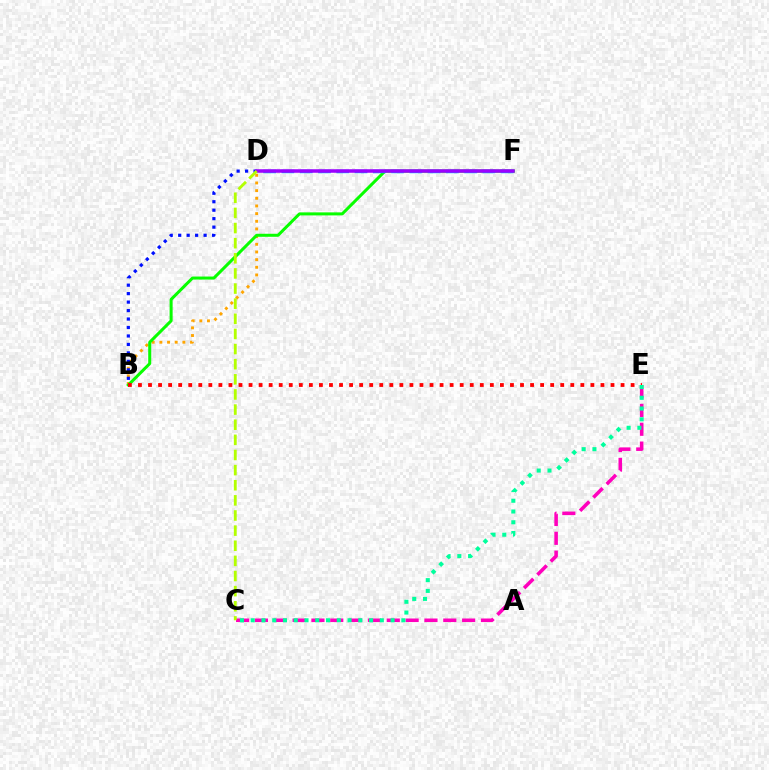{('B', 'D'): [{'color': '#ffa500', 'line_style': 'dotted', 'thickness': 2.08}, {'color': '#0010ff', 'line_style': 'dotted', 'thickness': 2.3}], ('B', 'F'): [{'color': '#08ff00', 'line_style': 'solid', 'thickness': 2.18}], ('C', 'E'): [{'color': '#ff00bd', 'line_style': 'dashed', 'thickness': 2.56}, {'color': '#00ff9d', 'line_style': 'dotted', 'thickness': 2.92}], ('D', 'F'): [{'color': '#00b5ff', 'line_style': 'dashed', 'thickness': 2.48}, {'color': '#9b00ff', 'line_style': 'solid', 'thickness': 2.53}], ('B', 'E'): [{'color': '#ff0000', 'line_style': 'dotted', 'thickness': 2.73}], ('C', 'D'): [{'color': '#b3ff00', 'line_style': 'dashed', 'thickness': 2.06}]}